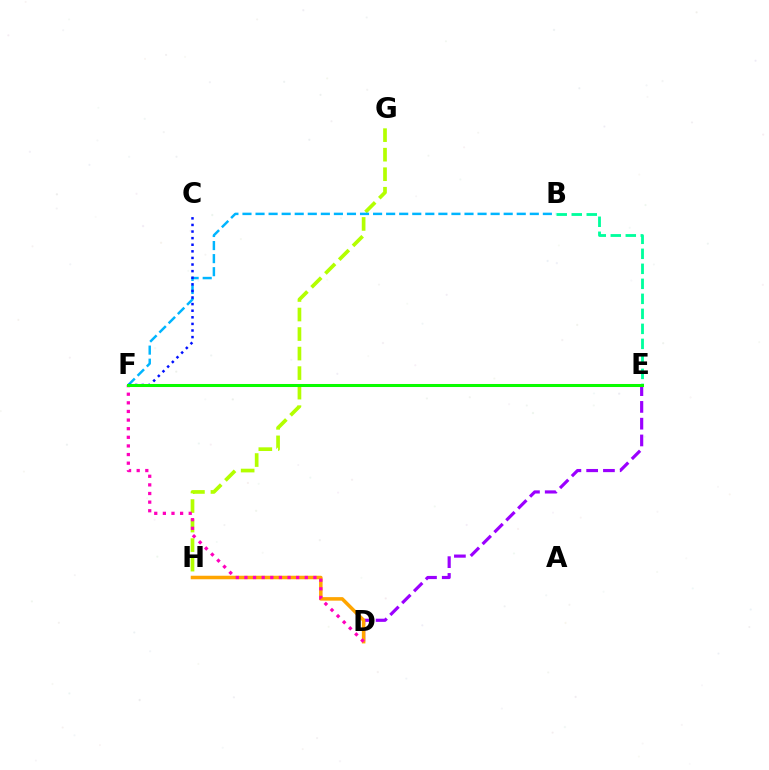{('G', 'H'): [{'color': '#b3ff00', 'line_style': 'dashed', 'thickness': 2.65}], ('B', 'F'): [{'color': '#00b5ff', 'line_style': 'dashed', 'thickness': 1.77}], ('D', 'E'): [{'color': '#9b00ff', 'line_style': 'dashed', 'thickness': 2.28}], ('E', 'F'): [{'color': '#ff0000', 'line_style': 'solid', 'thickness': 2.18}, {'color': '#08ff00', 'line_style': 'solid', 'thickness': 2.14}], ('D', 'H'): [{'color': '#ffa500', 'line_style': 'solid', 'thickness': 2.54}], ('B', 'E'): [{'color': '#00ff9d', 'line_style': 'dashed', 'thickness': 2.04}], ('D', 'F'): [{'color': '#ff00bd', 'line_style': 'dotted', 'thickness': 2.34}], ('C', 'F'): [{'color': '#0010ff', 'line_style': 'dotted', 'thickness': 1.79}]}